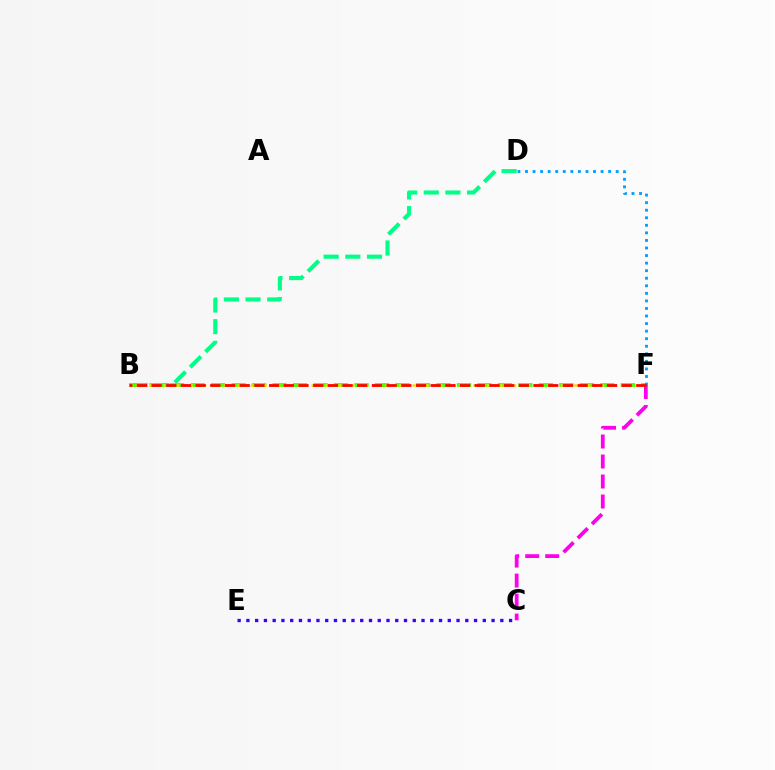{('C', 'F'): [{'color': '#ff00ed', 'line_style': 'dashed', 'thickness': 2.72}], ('B', 'D'): [{'color': '#00ff86', 'line_style': 'dashed', 'thickness': 2.94}], ('B', 'F'): [{'color': '#4fff00', 'line_style': 'dashed', 'thickness': 2.78}, {'color': '#ffd500', 'line_style': 'dotted', 'thickness': 1.83}, {'color': '#ff0000', 'line_style': 'dashed', 'thickness': 2.0}], ('D', 'F'): [{'color': '#009eff', 'line_style': 'dotted', 'thickness': 2.05}], ('C', 'E'): [{'color': '#3700ff', 'line_style': 'dotted', 'thickness': 2.38}]}